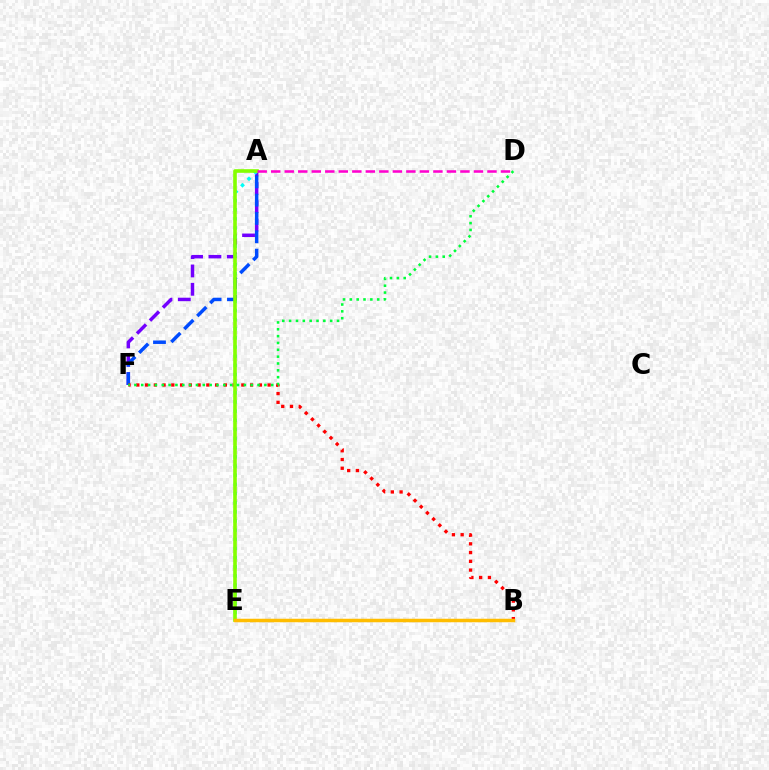{('A', 'F'): [{'color': '#7200ff', 'line_style': 'dashed', 'thickness': 2.49}, {'color': '#004bff', 'line_style': 'dashed', 'thickness': 2.49}], ('A', 'E'): [{'color': '#00fff6', 'line_style': 'dotted', 'thickness': 2.49}, {'color': '#84ff00', 'line_style': 'solid', 'thickness': 2.61}], ('B', 'F'): [{'color': '#ff0000', 'line_style': 'dotted', 'thickness': 2.38}], ('D', 'F'): [{'color': '#00ff39', 'line_style': 'dotted', 'thickness': 1.86}], ('A', 'D'): [{'color': '#ff00cf', 'line_style': 'dashed', 'thickness': 1.84}], ('B', 'E'): [{'color': '#ffbd00', 'line_style': 'solid', 'thickness': 2.52}]}